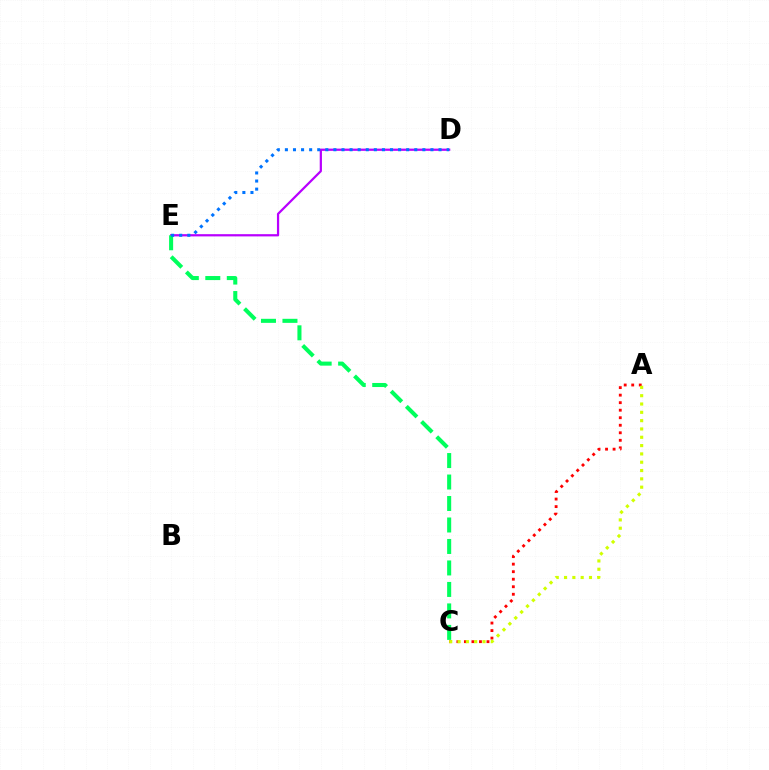{('D', 'E'): [{'color': '#b900ff', 'line_style': 'solid', 'thickness': 1.61}, {'color': '#0074ff', 'line_style': 'dotted', 'thickness': 2.2}], ('C', 'E'): [{'color': '#00ff5c', 'line_style': 'dashed', 'thickness': 2.92}], ('A', 'C'): [{'color': '#ff0000', 'line_style': 'dotted', 'thickness': 2.05}, {'color': '#d1ff00', 'line_style': 'dotted', 'thickness': 2.26}]}